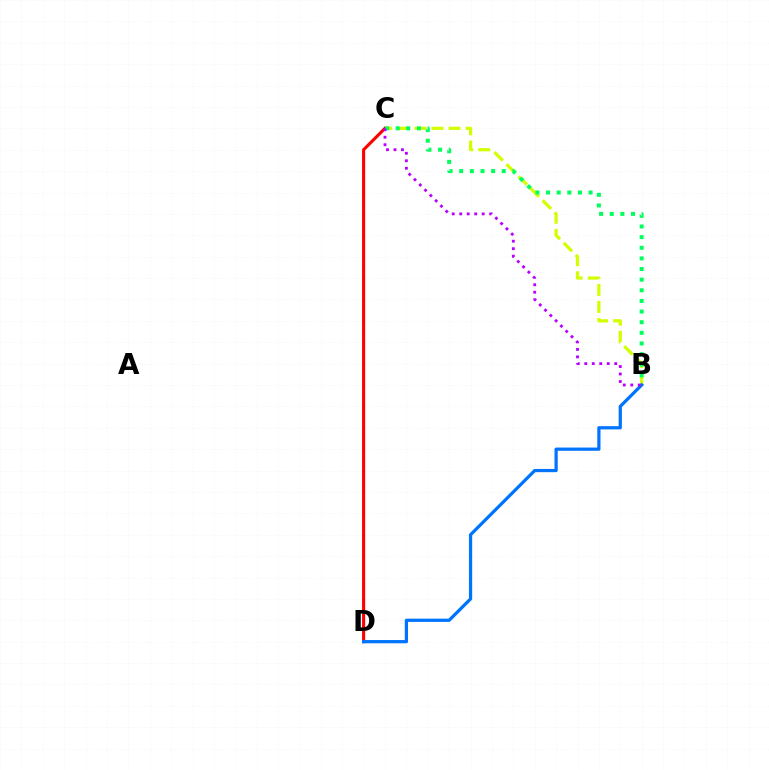{('B', 'C'): [{'color': '#d1ff00', 'line_style': 'dashed', 'thickness': 2.32}, {'color': '#00ff5c', 'line_style': 'dotted', 'thickness': 2.89}, {'color': '#b900ff', 'line_style': 'dotted', 'thickness': 2.03}], ('C', 'D'): [{'color': '#ff0000', 'line_style': 'solid', 'thickness': 2.23}], ('B', 'D'): [{'color': '#0074ff', 'line_style': 'solid', 'thickness': 2.33}]}